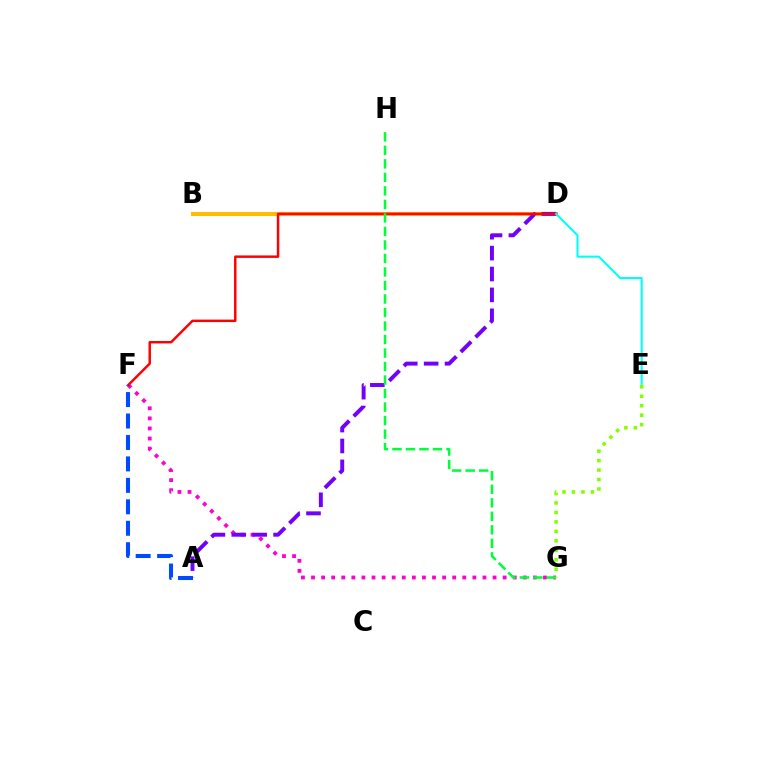{('F', 'G'): [{'color': '#ff00cf', 'line_style': 'dotted', 'thickness': 2.74}], ('B', 'D'): [{'color': '#ffbd00', 'line_style': 'solid', 'thickness': 2.89}], ('A', 'D'): [{'color': '#7200ff', 'line_style': 'dashed', 'thickness': 2.84}], ('D', 'F'): [{'color': '#ff0000', 'line_style': 'solid', 'thickness': 1.78}], ('G', 'H'): [{'color': '#00ff39', 'line_style': 'dashed', 'thickness': 1.84}], ('A', 'F'): [{'color': '#004bff', 'line_style': 'dashed', 'thickness': 2.91}], ('D', 'E'): [{'color': '#00fff6', 'line_style': 'solid', 'thickness': 1.5}], ('E', 'G'): [{'color': '#84ff00', 'line_style': 'dotted', 'thickness': 2.57}]}